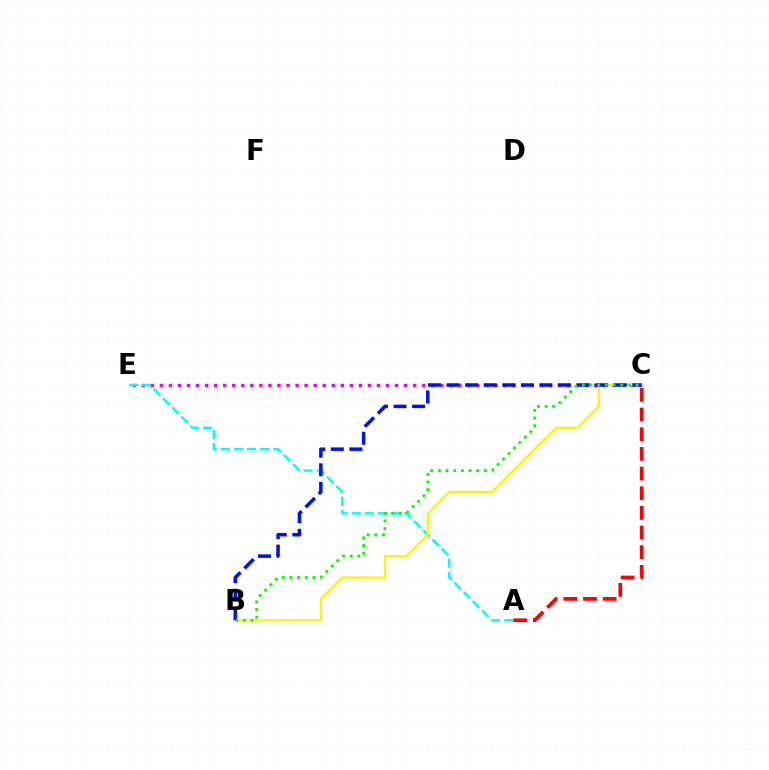{('C', 'E'): [{'color': '#ee00ff', 'line_style': 'dotted', 'thickness': 2.46}], ('A', 'E'): [{'color': '#00fff6', 'line_style': 'dashed', 'thickness': 1.78}], ('B', 'C'): [{'color': '#fcf500', 'line_style': 'solid', 'thickness': 1.61}, {'color': '#0010ff', 'line_style': 'dashed', 'thickness': 2.53}, {'color': '#08ff00', 'line_style': 'dotted', 'thickness': 2.09}], ('A', 'C'): [{'color': '#ff0000', 'line_style': 'dashed', 'thickness': 2.67}]}